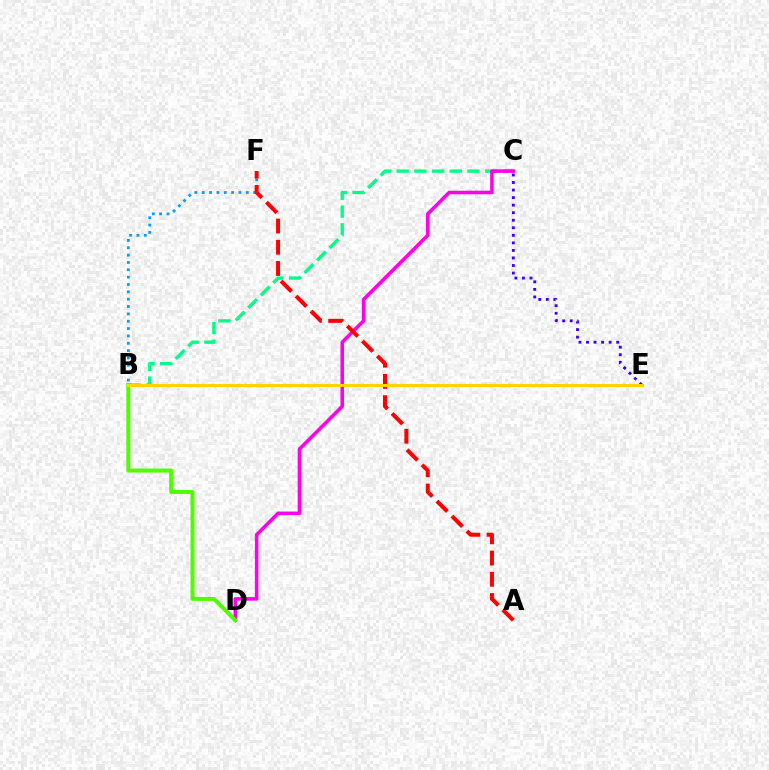{('B', 'C'): [{'color': '#00ff86', 'line_style': 'dashed', 'thickness': 2.4}], ('B', 'F'): [{'color': '#009eff', 'line_style': 'dotted', 'thickness': 2.0}], ('C', 'D'): [{'color': '#ff00ed', 'line_style': 'solid', 'thickness': 2.55}], ('A', 'F'): [{'color': '#ff0000', 'line_style': 'dashed', 'thickness': 2.88}], ('B', 'D'): [{'color': '#4fff00', 'line_style': 'solid', 'thickness': 2.87}], ('C', 'E'): [{'color': '#3700ff', 'line_style': 'dotted', 'thickness': 2.05}], ('B', 'E'): [{'color': '#ffd500', 'line_style': 'solid', 'thickness': 2.2}]}